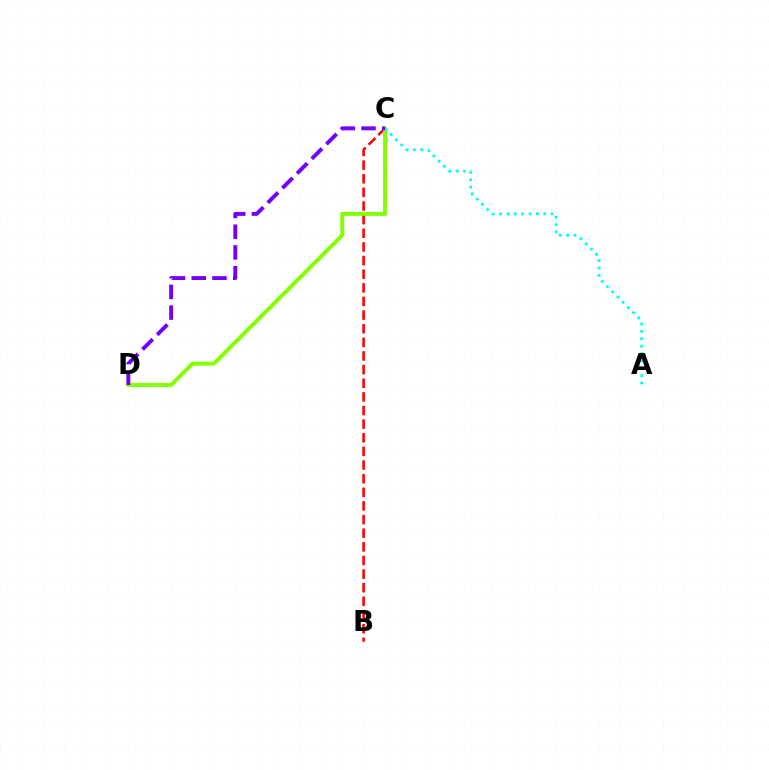{('B', 'C'): [{'color': '#ff0000', 'line_style': 'dashed', 'thickness': 1.85}], ('C', 'D'): [{'color': '#84ff00', 'line_style': 'solid', 'thickness': 2.86}, {'color': '#7200ff', 'line_style': 'dashed', 'thickness': 2.82}], ('A', 'C'): [{'color': '#00fff6', 'line_style': 'dotted', 'thickness': 2.0}]}